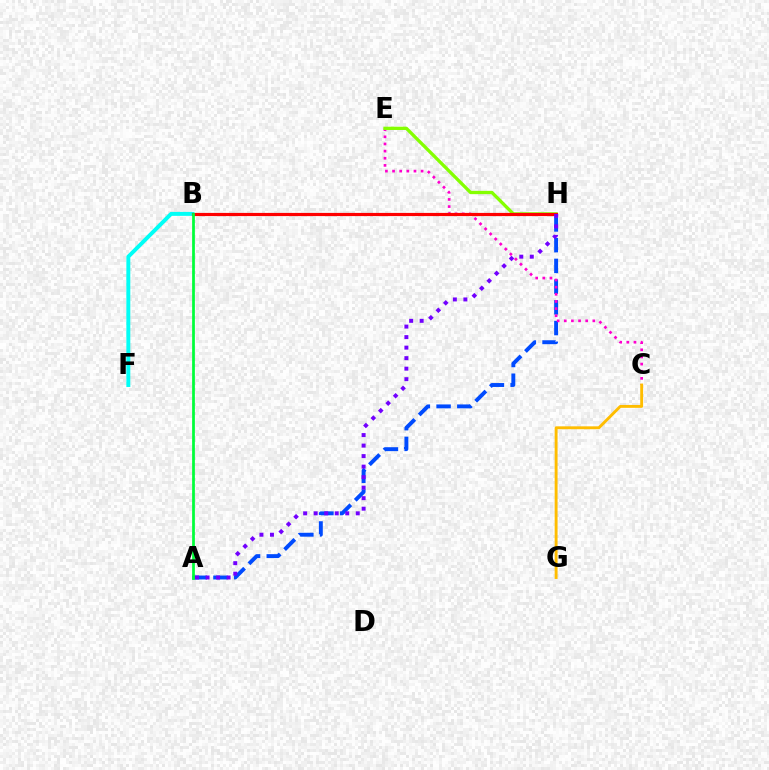{('B', 'F'): [{'color': '#00fff6', 'line_style': 'solid', 'thickness': 2.84}], ('A', 'H'): [{'color': '#004bff', 'line_style': 'dashed', 'thickness': 2.82}, {'color': '#7200ff', 'line_style': 'dotted', 'thickness': 2.86}], ('C', 'E'): [{'color': '#ff00cf', 'line_style': 'dotted', 'thickness': 1.94}], ('E', 'H'): [{'color': '#84ff00', 'line_style': 'solid', 'thickness': 2.38}], ('B', 'H'): [{'color': '#ff0000', 'line_style': 'solid', 'thickness': 2.29}], ('A', 'B'): [{'color': '#00ff39', 'line_style': 'solid', 'thickness': 1.97}], ('C', 'G'): [{'color': '#ffbd00', 'line_style': 'solid', 'thickness': 2.08}]}